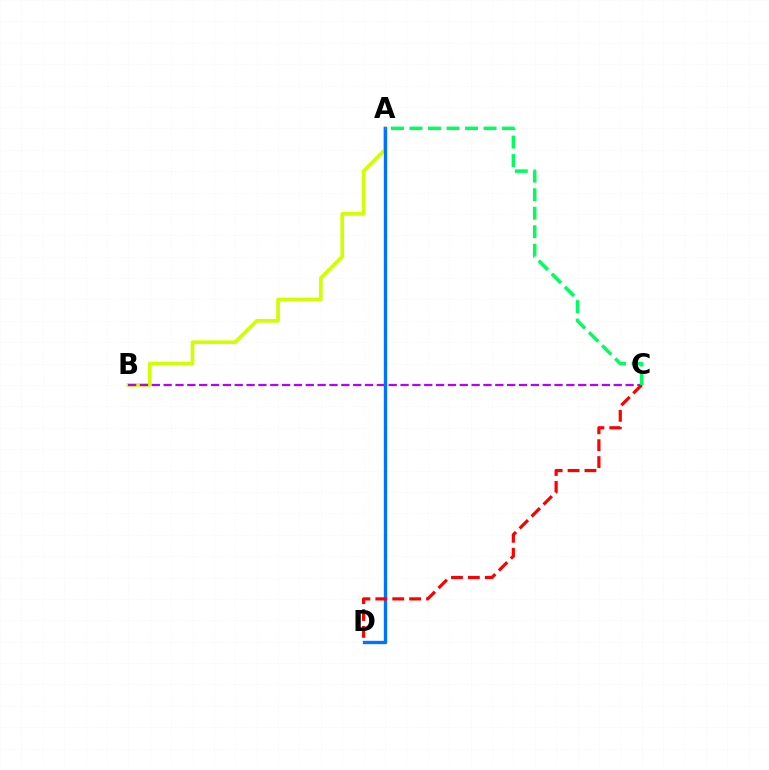{('A', 'B'): [{'color': '#d1ff00', 'line_style': 'solid', 'thickness': 2.65}], ('B', 'C'): [{'color': '#b900ff', 'line_style': 'dashed', 'thickness': 1.61}], ('A', 'D'): [{'color': '#0074ff', 'line_style': 'solid', 'thickness': 2.42}], ('C', 'D'): [{'color': '#ff0000', 'line_style': 'dashed', 'thickness': 2.3}], ('A', 'C'): [{'color': '#00ff5c', 'line_style': 'dashed', 'thickness': 2.51}]}